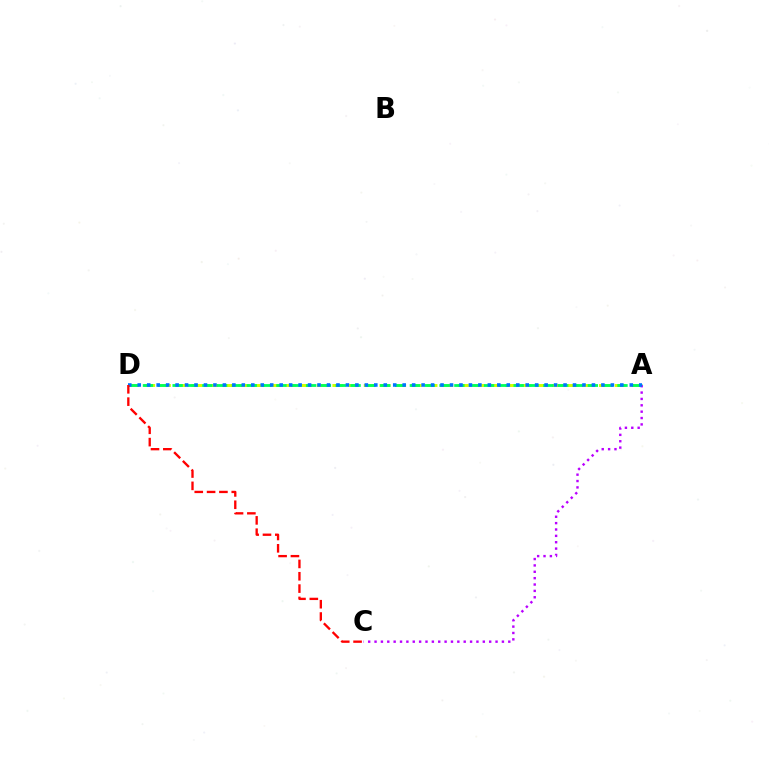{('A', 'D'): [{'color': '#d1ff00', 'line_style': 'dashed', 'thickness': 2.13}, {'color': '#00ff5c', 'line_style': 'dashed', 'thickness': 2.01}, {'color': '#0074ff', 'line_style': 'dotted', 'thickness': 2.57}], ('A', 'C'): [{'color': '#b900ff', 'line_style': 'dotted', 'thickness': 1.73}], ('C', 'D'): [{'color': '#ff0000', 'line_style': 'dashed', 'thickness': 1.68}]}